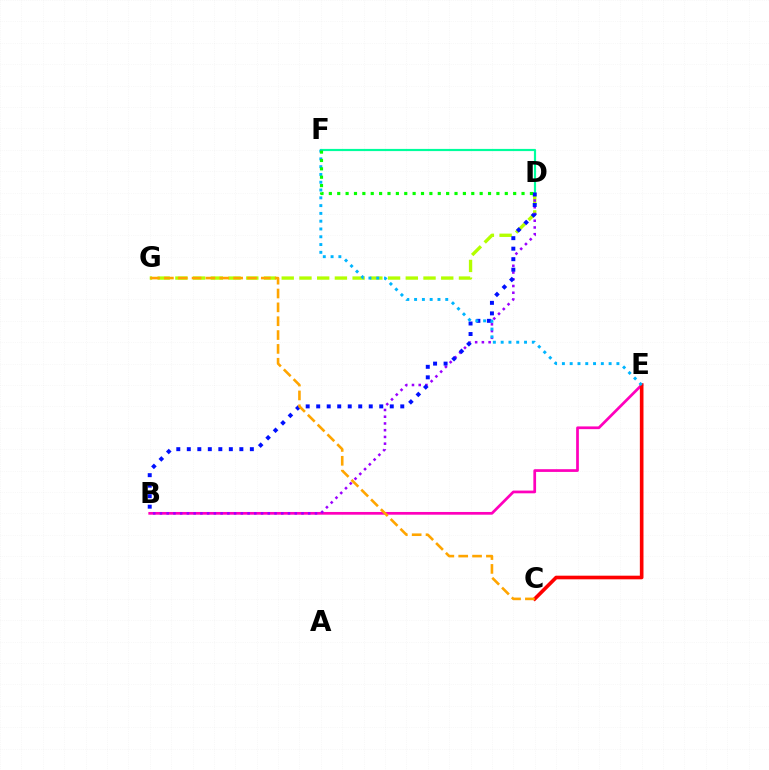{('B', 'E'): [{'color': '#ff00bd', 'line_style': 'solid', 'thickness': 1.96}], ('D', 'G'): [{'color': '#b3ff00', 'line_style': 'dashed', 'thickness': 2.41}], ('B', 'D'): [{'color': '#9b00ff', 'line_style': 'dotted', 'thickness': 1.83}, {'color': '#0010ff', 'line_style': 'dotted', 'thickness': 2.86}], ('D', 'F'): [{'color': '#00ff9d', 'line_style': 'solid', 'thickness': 1.57}, {'color': '#08ff00', 'line_style': 'dotted', 'thickness': 2.28}], ('C', 'E'): [{'color': '#ff0000', 'line_style': 'solid', 'thickness': 2.62}], ('E', 'F'): [{'color': '#00b5ff', 'line_style': 'dotted', 'thickness': 2.12}], ('C', 'G'): [{'color': '#ffa500', 'line_style': 'dashed', 'thickness': 1.88}]}